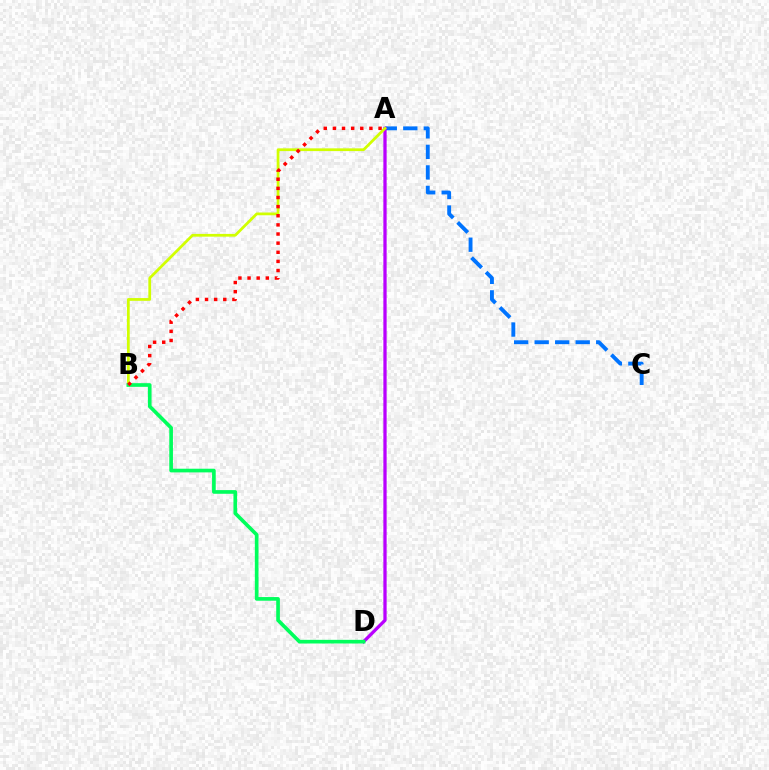{('A', 'C'): [{'color': '#0074ff', 'line_style': 'dashed', 'thickness': 2.79}], ('A', 'D'): [{'color': '#b900ff', 'line_style': 'solid', 'thickness': 2.36}], ('A', 'B'): [{'color': '#d1ff00', 'line_style': 'solid', 'thickness': 1.98}, {'color': '#ff0000', 'line_style': 'dotted', 'thickness': 2.48}], ('B', 'D'): [{'color': '#00ff5c', 'line_style': 'solid', 'thickness': 2.64}]}